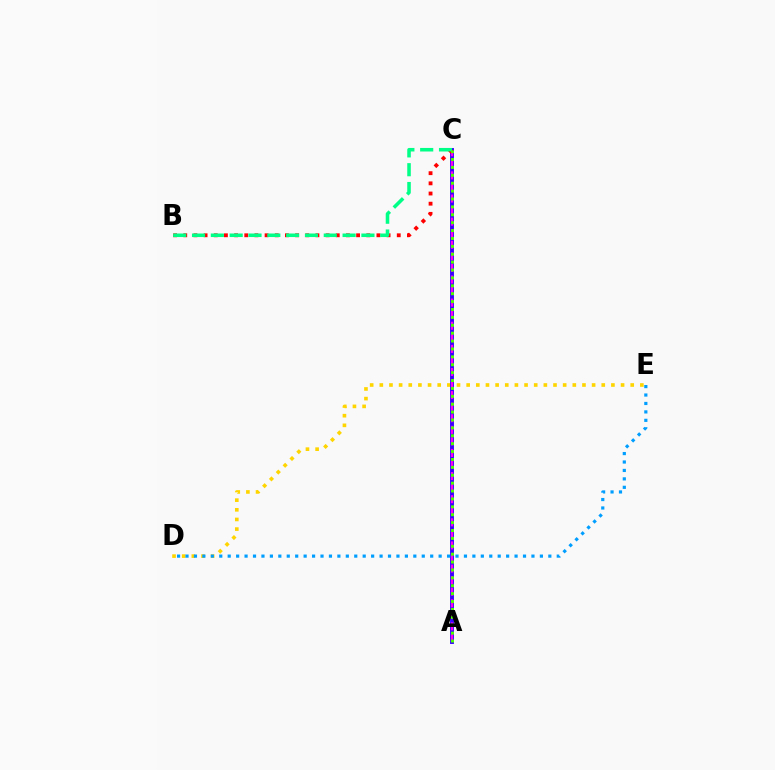{('D', 'E'): [{'color': '#ffd500', 'line_style': 'dotted', 'thickness': 2.62}, {'color': '#009eff', 'line_style': 'dotted', 'thickness': 2.29}], ('A', 'C'): [{'color': '#3700ff', 'line_style': 'solid', 'thickness': 2.8}, {'color': '#ff00ed', 'line_style': 'dashed', 'thickness': 1.57}, {'color': '#4fff00', 'line_style': 'dotted', 'thickness': 2.14}], ('B', 'C'): [{'color': '#ff0000', 'line_style': 'dotted', 'thickness': 2.76}, {'color': '#00ff86', 'line_style': 'dashed', 'thickness': 2.56}]}